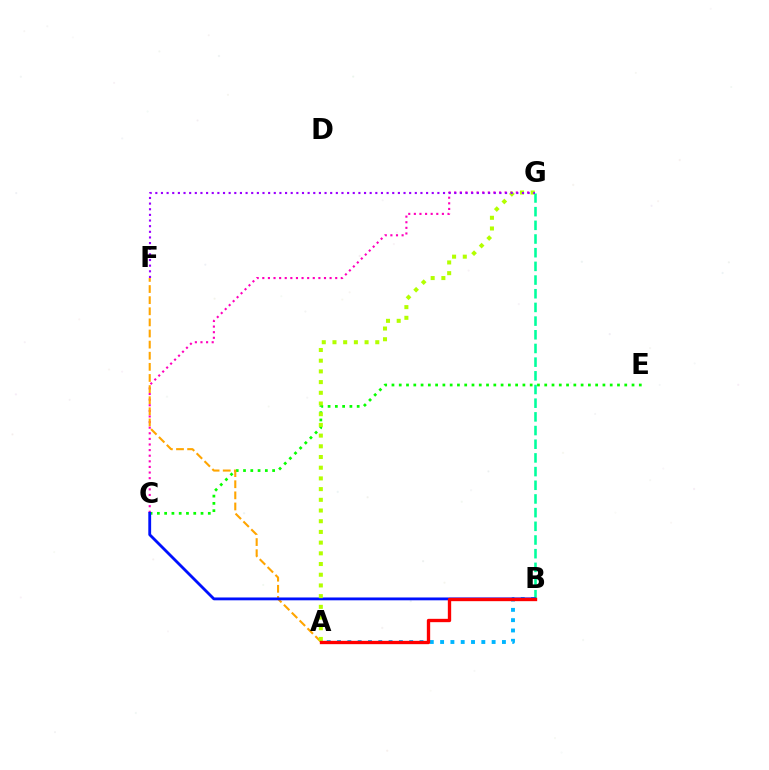{('C', 'E'): [{'color': '#08ff00', 'line_style': 'dotted', 'thickness': 1.98}], ('C', 'G'): [{'color': '#ff00bd', 'line_style': 'dotted', 'thickness': 1.52}], ('B', 'G'): [{'color': '#00ff9d', 'line_style': 'dashed', 'thickness': 1.86}], ('A', 'B'): [{'color': '#00b5ff', 'line_style': 'dotted', 'thickness': 2.8}, {'color': '#ff0000', 'line_style': 'solid', 'thickness': 2.4}], ('A', 'F'): [{'color': '#ffa500', 'line_style': 'dashed', 'thickness': 1.51}], ('B', 'C'): [{'color': '#0010ff', 'line_style': 'solid', 'thickness': 2.04}], ('A', 'G'): [{'color': '#b3ff00', 'line_style': 'dotted', 'thickness': 2.91}], ('F', 'G'): [{'color': '#9b00ff', 'line_style': 'dotted', 'thickness': 1.53}]}